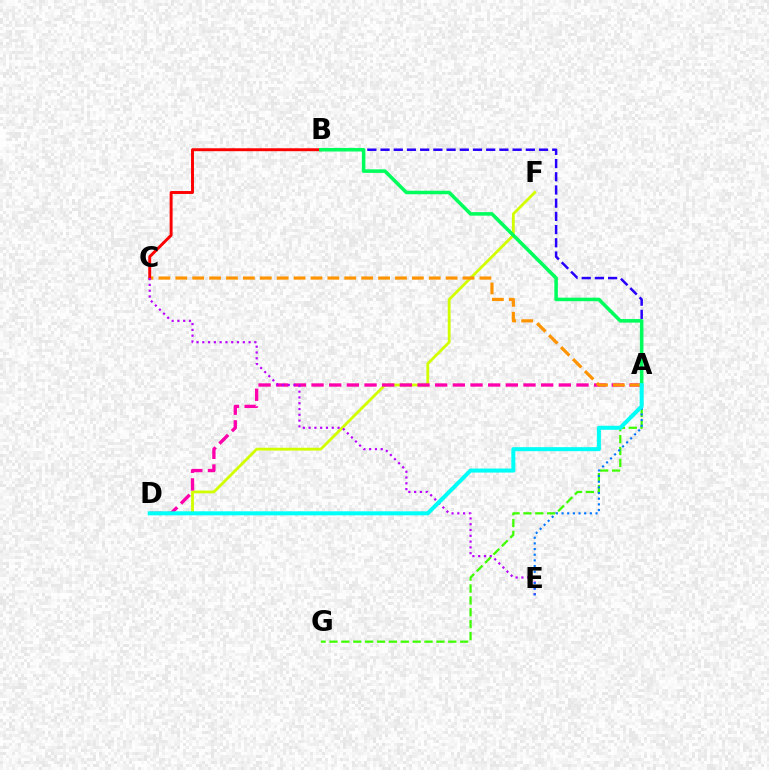{('A', 'B'): [{'color': '#2500ff', 'line_style': 'dashed', 'thickness': 1.79}, {'color': '#00ff5c', 'line_style': 'solid', 'thickness': 2.56}], ('D', 'F'): [{'color': '#d1ff00', 'line_style': 'solid', 'thickness': 2.01}], ('A', 'D'): [{'color': '#ff00ac', 'line_style': 'dashed', 'thickness': 2.4}, {'color': '#00fff6', 'line_style': 'solid', 'thickness': 2.9}], ('A', 'C'): [{'color': '#ff9400', 'line_style': 'dashed', 'thickness': 2.3}], ('A', 'G'): [{'color': '#3dff00', 'line_style': 'dashed', 'thickness': 1.62}], ('B', 'C'): [{'color': '#ff0000', 'line_style': 'solid', 'thickness': 2.11}], ('C', 'E'): [{'color': '#b900ff', 'line_style': 'dotted', 'thickness': 1.57}], ('A', 'E'): [{'color': '#0074ff', 'line_style': 'dotted', 'thickness': 1.54}]}